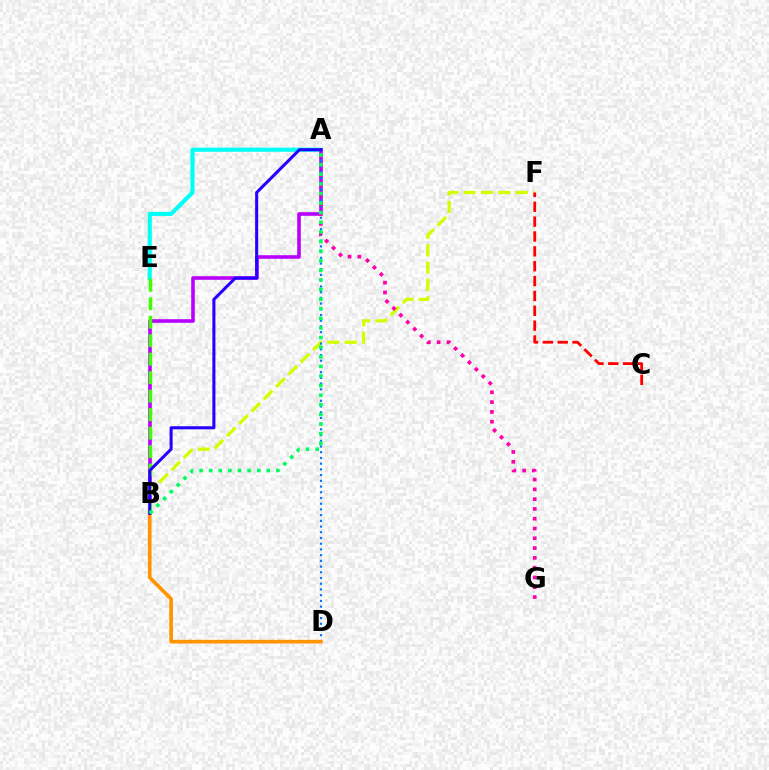{('A', 'E'): [{'color': '#00fff6', 'line_style': 'solid', 'thickness': 2.97}], ('A', 'B'): [{'color': '#b900ff', 'line_style': 'solid', 'thickness': 2.59}, {'color': '#2500ff', 'line_style': 'solid', 'thickness': 2.2}, {'color': '#00ff5c', 'line_style': 'dotted', 'thickness': 2.61}], ('B', 'E'): [{'color': '#3dff00', 'line_style': 'dashed', 'thickness': 2.51}], ('B', 'F'): [{'color': '#d1ff00', 'line_style': 'dashed', 'thickness': 2.36}], ('A', 'D'): [{'color': '#0074ff', 'line_style': 'dotted', 'thickness': 1.55}], ('B', 'D'): [{'color': '#ff9400', 'line_style': 'solid', 'thickness': 2.64}], ('C', 'F'): [{'color': '#ff0000', 'line_style': 'dashed', 'thickness': 2.02}], ('A', 'G'): [{'color': '#ff00ac', 'line_style': 'dotted', 'thickness': 2.66}]}